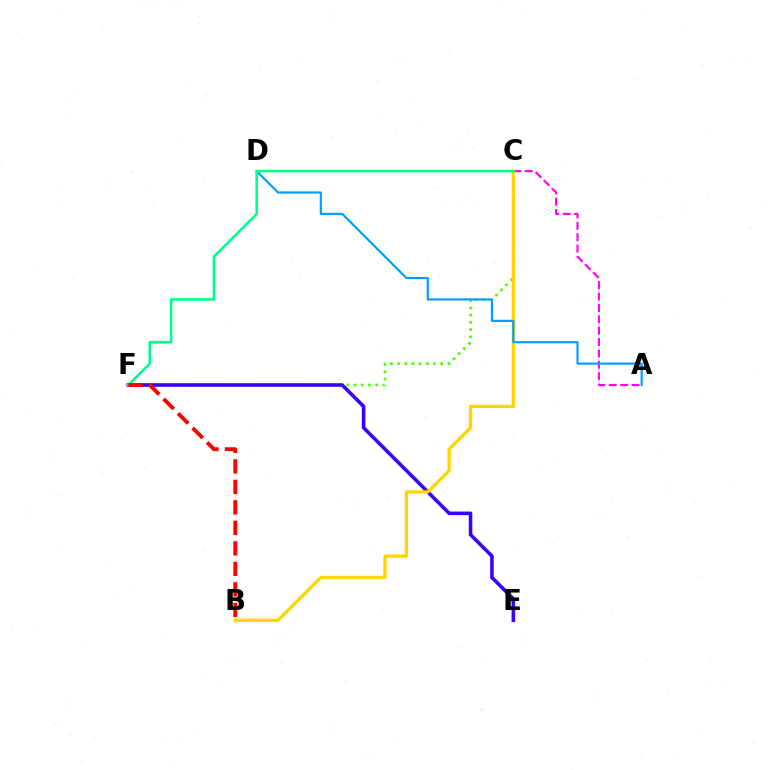{('C', 'F'): [{'color': '#4fff00', 'line_style': 'dotted', 'thickness': 1.96}, {'color': '#00ff86', 'line_style': 'solid', 'thickness': 1.84}], ('A', 'C'): [{'color': '#ff00ed', 'line_style': 'dashed', 'thickness': 1.55}], ('E', 'F'): [{'color': '#3700ff', 'line_style': 'solid', 'thickness': 2.57}], ('B', 'C'): [{'color': '#ffd500', 'line_style': 'solid', 'thickness': 2.37}], ('A', 'D'): [{'color': '#009eff', 'line_style': 'solid', 'thickness': 1.57}], ('B', 'F'): [{'color': '#ff0000', 'line_style': 'dashed', 'thickness': 2.79}]}